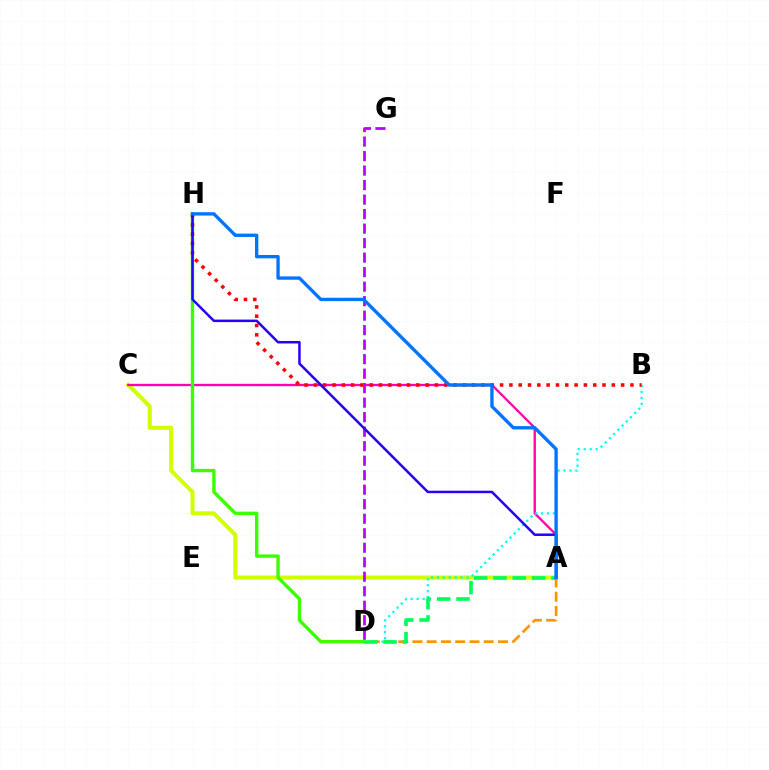{('A', 'C'): [{'color': '#d1ff00', 'line_style': 'solid', 'thickness': 2.93}, {'color': '#ff00ac', 'line_style': 'solid', 'thickness': 1.67}], ('B', 'D'): [{'color': '#00fff6', 'line_style': 'dotted', 'thickness': 1.61}], ('A', 'D'): [{'color': '#ff9400', 'line_style': 'dashed', 'thickness': 1.94}, {'color': '#00ff5c', 'line_style': 'dashed', 'thickness': 2.63}], ('D', 'H'): [{'color': '#3dff00', 'line_style': 'solid', 'thickness': 2.44}], ('B', 'H'): [{'color': '#ff0000', 'line_style': 'dotted', 'thickness': 2.53}], ('D', 'G'): [{'color': '#b900ff', 'line_style': 'dashed', 'thickness': 1.97}], ('A', 'H'): [{'color': '#2500ff', 'line_style': 'solid', 'thickness': 1.8}, {'color': '#0074ff', 'line_style': 'solid', 'thickness': 2.4}]}